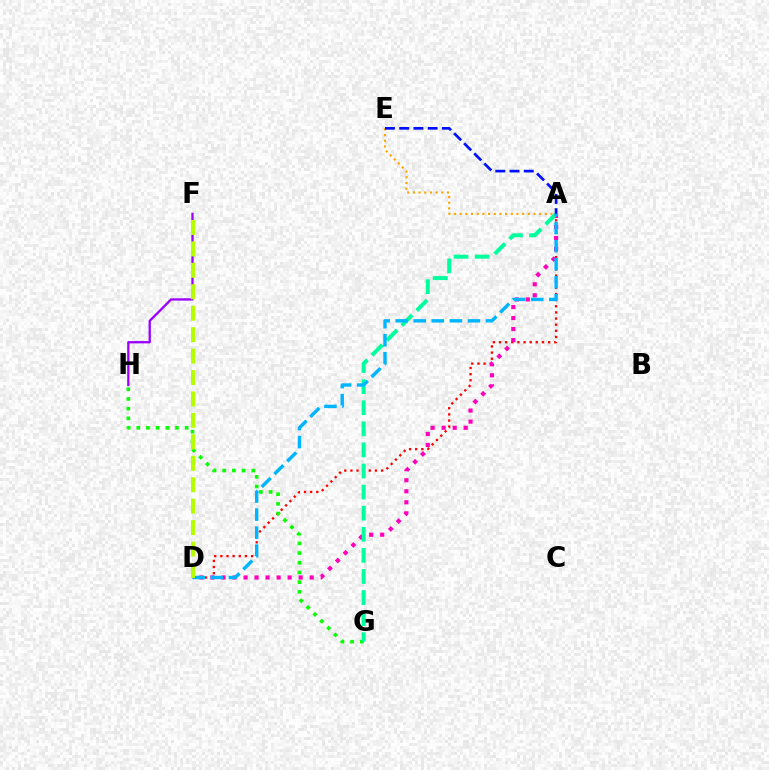{('A', 'D'): [{'color': '#ff0000', 'line_style': 'dotted', 'thickness': 1.67}, {'color': '#ff00bd', 'line_style': 'dotted', 'thickness': 3.0}, {'color': '#00b5ff', 'line_style': 'dashed', 'thickness': 2.45}], ('A', 'E'): [{'color': '#ffa500', 'line_style': 'dotted', 'thickness': 1.54}, {'color': '#0010ff', 'line_style': 'dashed', 'thickness': 1.93}], ('F', 'H'): [{'color': '#9b00ff', 'line_style': 'solid', 'thickness': 1.65}], ('G', 'H'): [{'color': '#08ff00', 'line_style': 'dotted', 'thickness': 2.63}], ('A', 'G'): [{'color': '#00ff9d', 'line_style': 'dashed', 'thickness': 2.87}], ('D', 'F'): [{'color': '#b3ff00', 'line_style': 'dashed', 'thickness': 2.91}]}